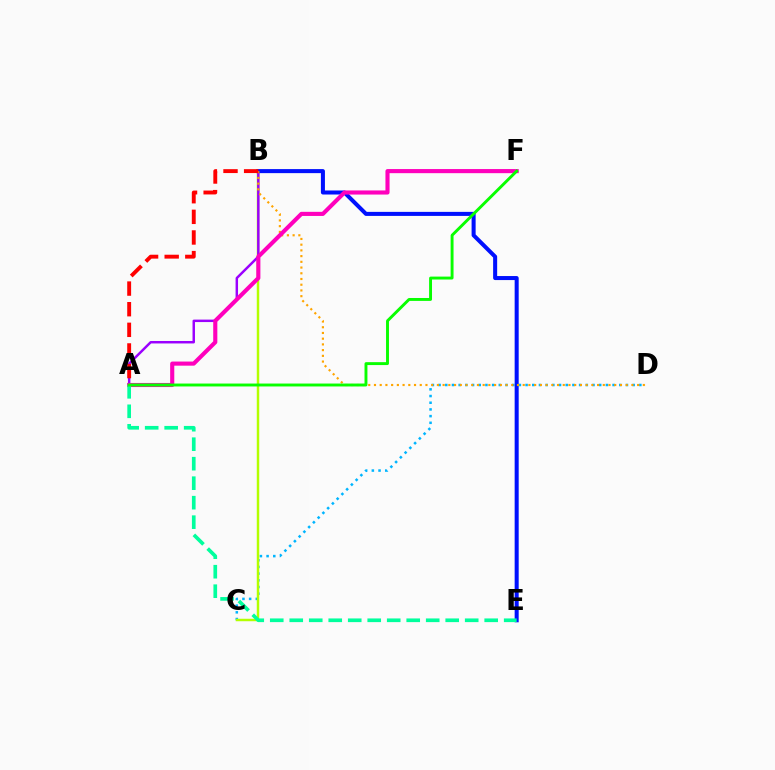{('C', 'D'): [{'color': '#00b5ff', 'line_style': 'dotted', 'thickness': 1.82}], ('B', 'C'): [{'color': '#b3ff00', 'line_style': 'solid', 'thickness': 1.78}], ('A', 'B'): [{'color': '#9b00ff', 'line_style': 'solid', 'thickness': 1.77}, {'color': '#ff0000', 'line_style': 'dashed', 'thickness': 2.8}], ('B', 'E'): [{'color': '#0010ff', 'line_style': 'solid', 'thickness': 2.9}], ('B', 'D'): [{'color': '#ffa500', 'line_style': 'dotted', 'thickness': 1.55}], ('A', 'F'): [{'color': '#ff00bd', 'line_style': 'solid', 'thickness': 2.96}, {'color': '#08ff00', 'line_style': 'solid', 'thickness': 2.1}], ('A', 'E'): [{'color': '#00ff9d', 'line_style': 'dashed', 'thickness': 2.65}]}